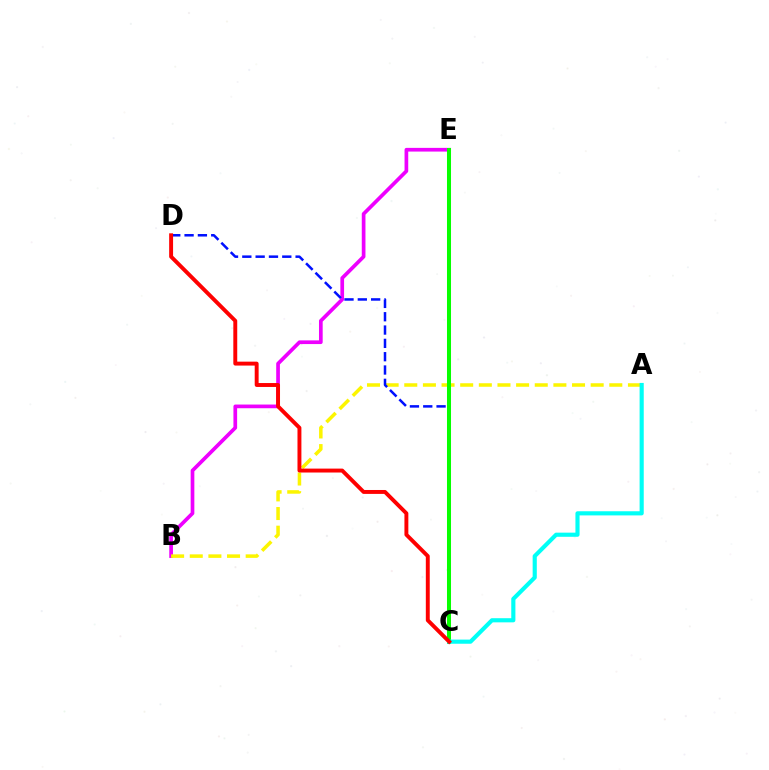{('B', 'E'): [{'color': '#ee00ff', 'line_style': 'solid', 'thickness': 2.66}], ('A', 'B'): [{'color': '#fcf500', 'line_style': 'dashed', 'thickness': 2.53}], ('C', 'D'): [{'color': '#0010ff', 'line_style': 'dashed', 'thickness': 1.81}, {'color': '#ff0000', 'line_style': 'solid', 'thickness': 2.82}], ('C', 'E'): [{'color': '#08ff00', 'line_style': 'solid', 'thickness': 2.9}], ('A', 'C'): [{'color': '#00fff6', 'line_style': 'solid', 'thickness': 2.98}]}